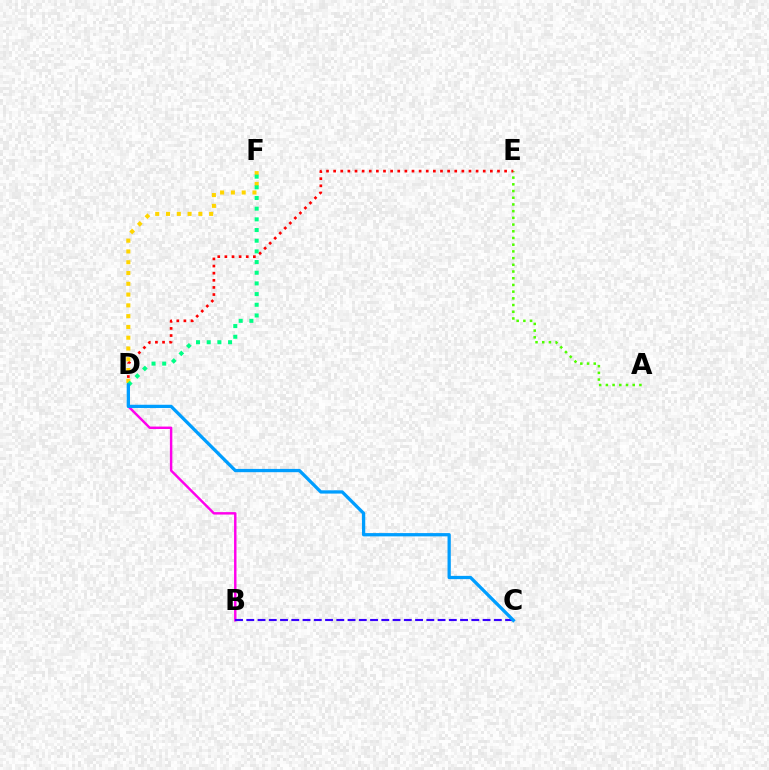{('B', 'D'): [{'color': '#ff00ed', 'line_style': 'solid', 'thickness': 1.75}], ('A', 'E'): [{'color': '#4fff00', 'line_style': 'dotted', 'thickness': 1.82}], ('D', 'E'): [{'color': '#ff0000', 'line_style': 'dotted', 'thickness': 1.94}], ('D', 'F'): [{'color': '#ffd500', 'line_style': 'dotted', 'thickness': 2.93}, {'color': '#00ff86', 'line_style': 'dotted', 'thickness': 2.9}], ('B', 'C'): [{'color': '#3700ff', 'line_style': 'dashed', 'thickness': 1.53}], ('C', 'D'): [{'color': '#009eff', 'line_style': 'solid', 'thickness': 2.36}]}